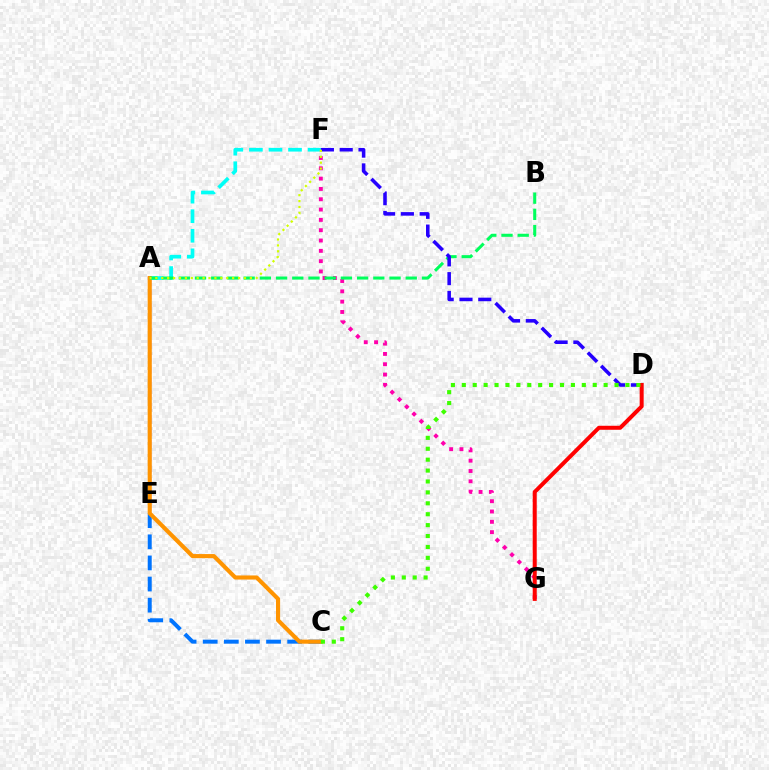{('F', 'G'): [{'color': '#ff00ac', 'line_style': 'dotted', 'thickness': 2.8}], ('A', 'E'): [{'color': '#b900ff', 'line_style': 'dashed', 'thickness': 1.69}], ('A', 'F'): [{'color': '#00fff6', 'line_style': 'dashed', 'thickness': 2.66}, {'color': '#d1ff00', 'line_style': 'dotted', 'thickness': 1.61}], ('C', 'E'): [{'color': '#0074ff', 'line_style': 'dashed', 'thickness': 2.87}], ('A', 'C'): [{'color': '#ff9400', 'line_style': 'solid', 'thickness': 2.96}], ('A', 'B'): [{'color': '#00ff5c', 'line_style': 'dashed', 'thickness': 2.2}], ('D', 'F'): [{'color': '#2500ff', 'line_style': 'dashed', 'thickness': 2.55}], ('D', 'G'): [{'color': '#ff0000', 'line_style': 'solid', 'thickness': 2.89}], ('C', 'D'): [{'color': '#3dff00', 'line_style': 'dotted', 'thickness': 2.96}]}